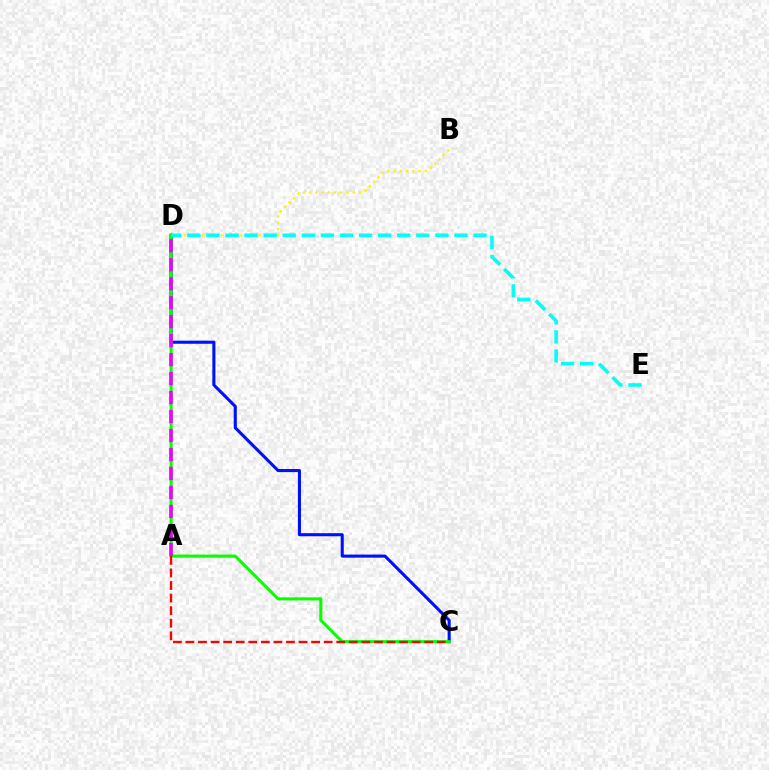{('B', 'D'): [{'color': '#fcf500', 'line_style': 'dotted', 'thickness': 1.69}], ('C', 'D'): [{'color': '#0010ff', 'line_style': 'solid', 'thickness': 2.22}, {'color': '#08ff00', 'line_style': 'solid', 'thickness': 2.21}], ('A', 'C'): [{'color': '#ff0000', 'line_style': 'dashed', 'thickness': 1.71}], ('D', 'E'): [{'color': '#00fff6', 'line_style': 'dashed', 'thickness': 2.59}], ('A', 'D'): [{'color': '#ee00ff', 'line_style': 'dashed', 'thickness': 2.58}]}